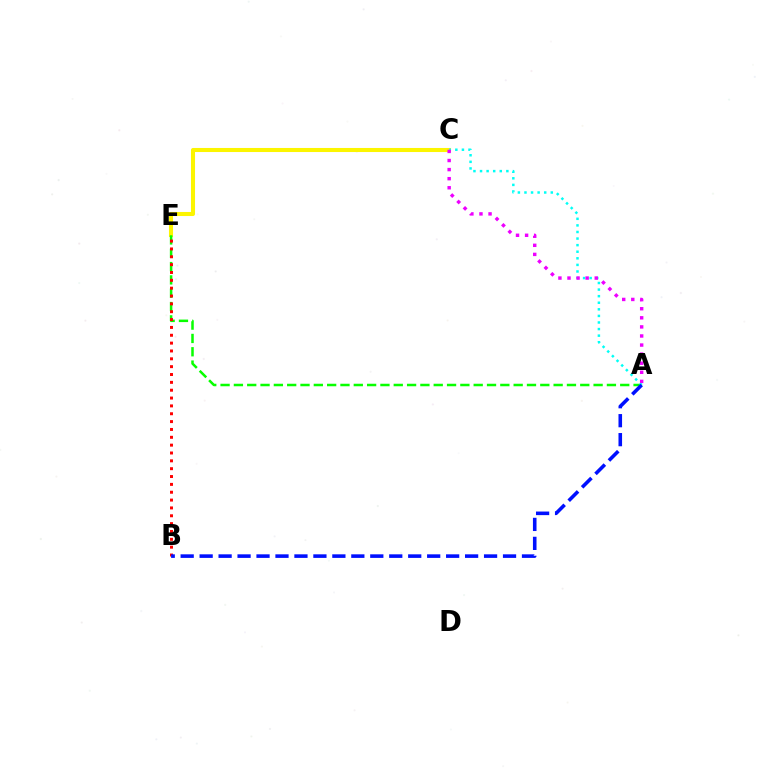{('C', 'E'): [{'color': '#fcf500', 'line_style': 'solid', 'thickness': 2.93}], ('A', 'E'): [{'color': '#08ff00', 'line_style': 'dashed', 'thickness': 1.81}], ('B', 'E'): [{'color': '#ff0000', 'line_style': 'dotted', 'thickness': 2.13}], ('A', 'C'): [{'color': '#00fff6', 'line_style': 'dotted', 'thickness': 1.79}, {'color': '#ee00ff', 'line_style': 'dotted', 'thickness': 2.47}], ('A', 'B'): [{'color': '#0010ff', 'line_style': 'dashed', 'thickness': 2.58}]}